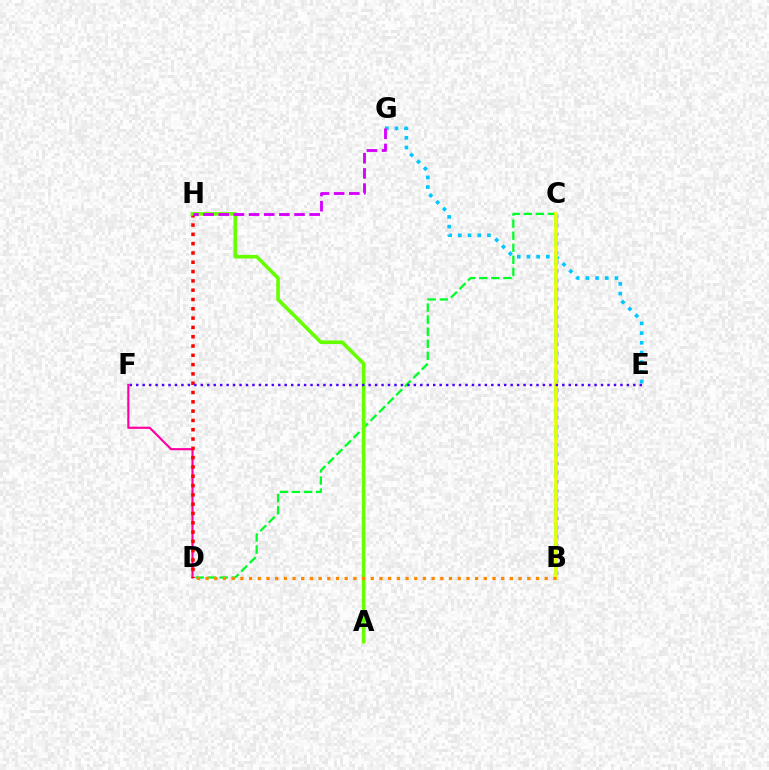{('D', 'F'): [{'color': '#ff00a0', 'line_style': 'solid', 'thickness': 1.55}], ('D', 'H'): [{'color': '#ff0000', 'line_style': 'dotted', 'thickness': 2.53}], ('E', 'G'): [{'color': '#00c7ff', 'line_style': 'dotted', 'thickness': 2.63}], ('B', 'C'): [{'color': '#003fff', 'line_style': 'dotted', 'thickness': 2.49}, {'color': '#00ffaf', 'line_style': 'dashed', 'thickness': 2.62}, {'color': '#eeff00', 'line_style': 'solid', 'thickness': 2.61}], ('C', 'D'): [{'color': '#00ff27', 'line_style': 'dashed', 'thickness': 1.64}], ('A', 'H'): [{'color': '#66ff00', 'line_style': 'solid', 'thickness': 2.59}], ('E', 'F'): [{'color': '#4f00ff', 'line_style': 'dotted', 'thickness': 1.75}], ('G', 'H'): [{'color': '#d600ff', 'line_style': 'dashed', 'thickness': 2.06}], ('B', 'D'): [{'color': '#ff8800', 'line_style': 'dotted', 'thickness': 2.36}]}